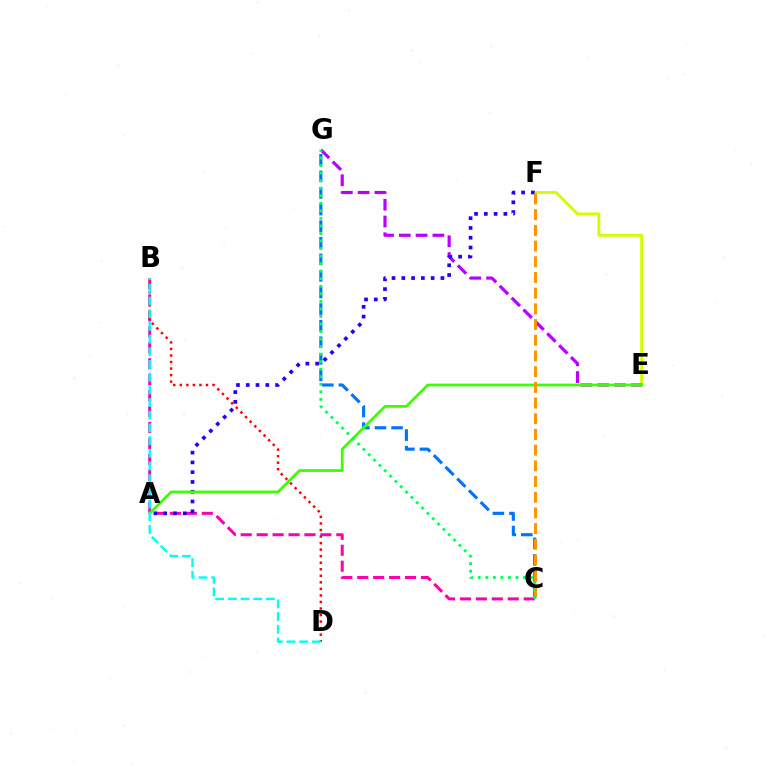{('C', 'G'): [{'color': '#0074ff', 'line_style': 'dashed', 'thickness': 2.25}, {'color': '#00ff5c', 'line_style': 'dotted', 'thickness': 2.05}], ('B', 'C'): [{'color': '#ff00ac', 'line_style': 'dashed', 'thickness': 2.16}], ('E', 'F'): [{'color': '#d1ff00', 'line_style': 'solid', 'thickness': 2.07}], ('E', 'G'): [{'color': '#b900ff', 'line_style': 'dashed', 'thickness': 2.28}], ('A', 'F'): [{'color': '#2500ff', 'line_style': 'dotted', 'thickness': 2.66}], ('A', 'E'): [{'color': '#3dff00', 'line_style': 'solid', 'thickness': 1.98}], ('B', 'D'): [{'color': '#ff0000', 'line_style': 'dotted', 'thickness': 1.78}, {'color': '#00fff6', 'line_style': 'dashed', 'thickness': 1.72}], ('C', 'F'): [{'color': '#ff9400', 'line_style': 'dashed', 'thickness': 2.13}]}